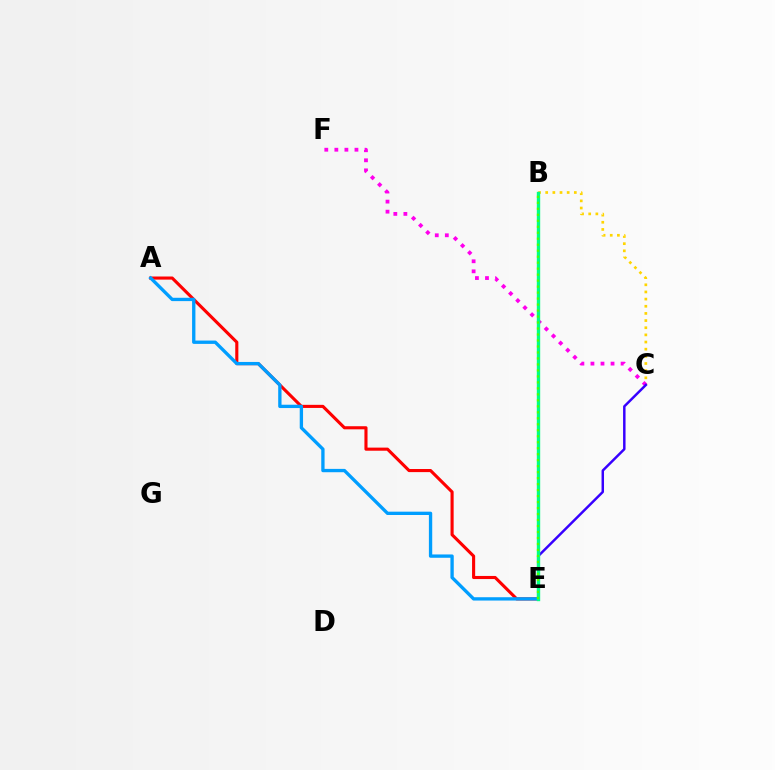{('B', 'C'): [{'color': '#ffd500', 'line_style': 'dotted', 'thickness': 1.94}], ('C', 'F'): [{'color': '#ff00ed', 'line_style': 'dotted', 'thickness': 2.73}], ('C', 'E'): [{'color': '#3700ff', 'line_style': 'solid', 'thickness': 1.78}], ('A', 'E'): [{'color': '#ff0000', 'line_style': 'solid', 'thickness': 2.24}, {'color': '#009eff', 'line_style': 'solid', 'thickness': 2.39}], ('B', 'E'): [{'color': '#00ff86', 'line_style': 'solid', 'thickness': 2.43}, {'color': '#4fff00', 'line_style': 'dotted', 'thickness': 1.63}]}